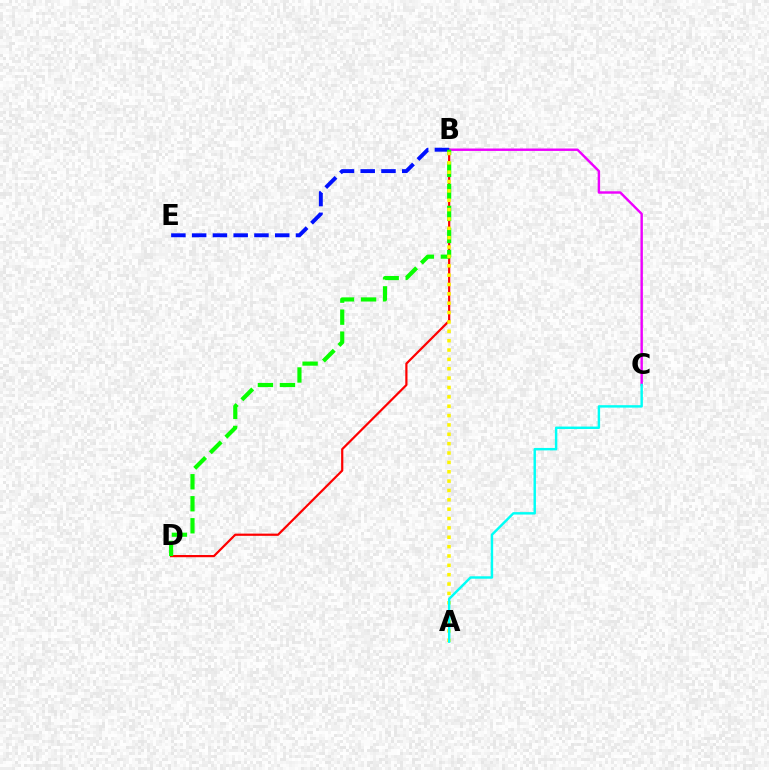{('B', 'D'): [{'color': '#ff0000', 'line_style': 'solid', 'thickness': 1.59}, {'color': '#08ff00', 'line_style': 'dashed', 'thickness': 2.99}], ('B', 'C'): [{'color': '#ee00ff', 'line_style': 'solid', 'thickness': 1.74}], ('B', 'E'): [{'color': '#0010ff', 'line_style': 'dashed', 'thickness': 2.82}], ('A', 'B'): [{'color': '#fcf500', 'line_style': 'dotted', 'thickness': 2.54}], ('A', 'C'): [{'color': '#00fff6', 'line_style': 'solid', 'thickness': 1.75}]}